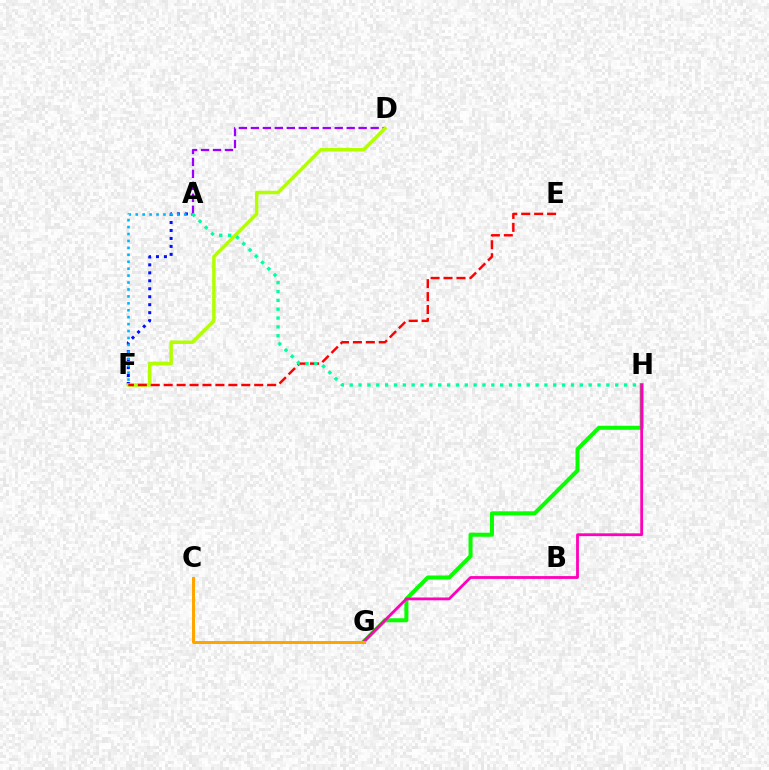{('G', 'H'): [{'color': '#08ff00', 'line_style': 'solid', 'thickness': 2.9}, {'color': '#ff00bd', 'line_style': 'solid', 'thickness': 2.03}], ('A', 'F'): [{'color': '#0010ff', 'line_style': 'dotted', 'thickness': 2.17}, {'color': '#00b5ff', 'line_style': 'dotted', 'thickness': 1.88}], ('A', 'D'): [{'color': '#9b00ff', 'line_style': 'dashed', 'thickness': 1.63}], ('D', 'F'): [{'color': '#b3ff00', 'line_style': 'solid', 'thickness': 2.51}], ('C', 'G'): [{'color': '#ffa500', 'line_style': 'solid', 'thickness': 2.15}], ('E', 'F'): [{'color': '#ff0000', 'line_style': 'dashed', 'thickness': 1.76}], ('A', 'H'): [{'color': '#00ff9d', 'line_style': 'dotted', 'thickness': 2.4}]}